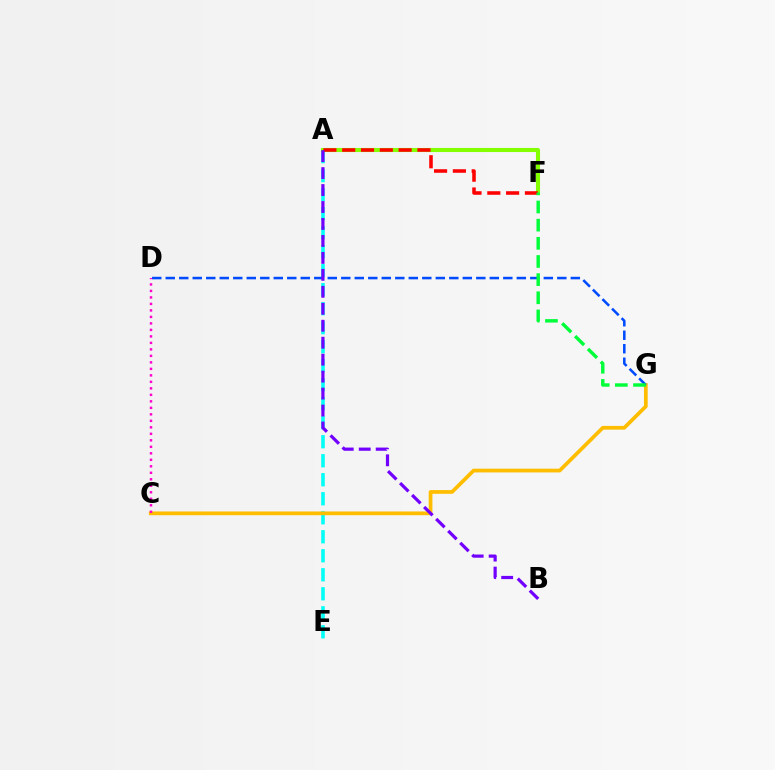{('A', 'E'): [{'color': '#00fff6', 'line_style': 'dashed', 'thickness': 2.58}], ('A', 'F'): [{'color': '#84ff00', 'line_style': 'solid', 'thickness': 2.94}, {'color': '#ff0000', 'line_style': 'dashed', 'thickness': 2.56}], ('C', 'G'): [{'color': '#ffbd00', 'line_style': 'solid', 'thickness': 2.68}], ('D', 'G'): [{'color': '#004bff', 'line_style': 'dashed', 'thickness': 1.83}], ('C', 'D'): [{'color': '#ff00cf', 'line_style': 'dotted', 'thickness': 1.76}], ('F', 'G'): [{'color': '#00ff39', 'line_style': 'dashed', 'thickness': 2.47}], ('A', 'B'): [{'color': '#7200ff', 'line_style': 'dashed', 'thickness': 2.3}]}